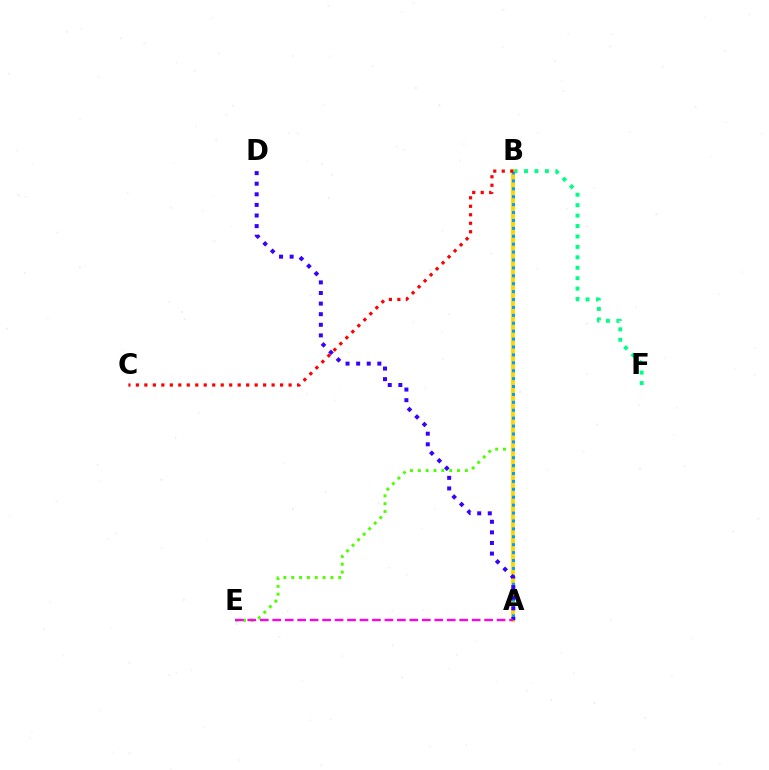{('B', 'F'): [{'color': '#00ff86', 'line_style': 'dotted', 'thickness': 2.83}], ('B', 'E'): [{'color': '#4fff00', 'line_style': 'dotted', 'thickness': 2.13}], ('A', 'B'): [{'color': '#ffd500', 'line_style': 'solid', 'thickness': 2.74}, {'color': '#009eff', 'line_style': 'dotted', 'thickness': 2.15}], ('A', 'D'): [{'color': '#3700ff', 'line_style': 'dotted', 'thickness': 2.88}], ('A', 'E'): [{'color': '#ff00ed', 'line_style': 'dashed', 'thickness': 1.69}], ('B', 'C'): [{'color': '#ff0000', 'line_style': 'dotted', 'thickness': 2.3}]}